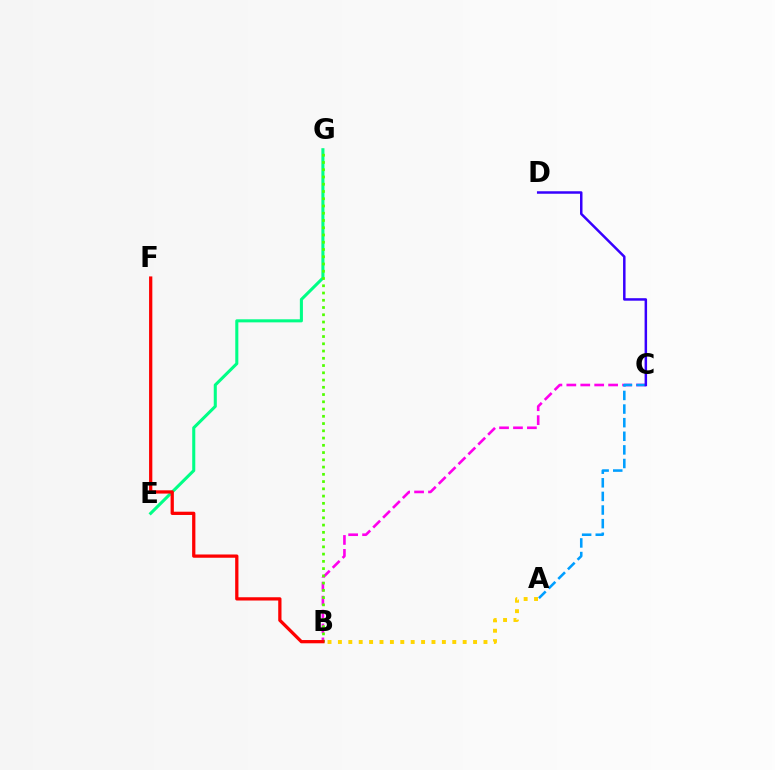{('B', 'C'): [{'color': '#ff00ed', 'line_style': 'dashed', 'thickness': 1.89}], ('A', 'C'): [{'color': '#009eff', 'line_style': 'dashed', 'thickness': 1.85}], ('E', 'G'): [{'color': '#00ff86', 'line_style': 'solid', 'thickness': 2.21}], ('B', 'G'): [{'color': '#4fff00', 'line_style': 'dotted', 'thickness': 1.97}], ('C', 'D'): [{'color': '#3700ff', 'line_style': 'solid', 'thickness': 1.79}], ('A', 'B'): [{'color': '#ffd500', 'line_style': 'dotted', 'thickness': 2.82}], ('B', 'F'): [{'color': '#ff0000', 'line_style': 'solid', 'thickness': 2.35}]}